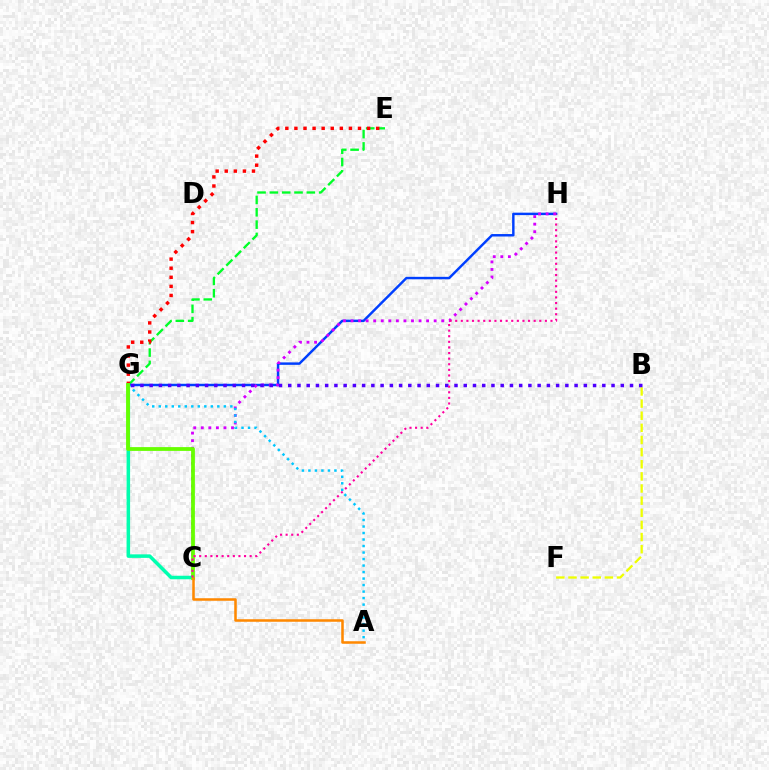{('E', 'G'): [{'color': '#00ff27', 'line_style': 'dashed', 'thickness': 1.68}, {'color': '#ff0000', 'line_style': 'dotted', 'thickness': 2.47}], ('G', 'H'): [{'color': '#003fff', 'line_style': 'solid', 'thickness': 1.76}], ('C', 'H'): [{'color': '#d600ff', 'line_style': 'dotted', 'thickness': 2.05}, {'color': '#ff00a0', 'line_style': 'dotted', 'thickness': 1.52}], ('A', 'G'): [{'color': '#00c7ff', 'line_style': 'dotted', 'thickness': 1.77}], ('B', 'F'): [{'color': '#eeff00', 'line_style': 'dashed', 'thickness': 1.65}], ('B', 'G'): [{'color': '#4f00ff', 'line_style': 'dotted', 'thickness': 2.51}], ('C', 'G'): [{'color': '#00ffaf', 'line_style': 'solid', 'thickness': 2.54}, {'color': '#66ff00', 'line_style': 'solid', 'thickness': 2.72}], ('A', 'C'): [{'color': '#ff8800', 'line_style': 'solid', 'thickness': 1.82}]}